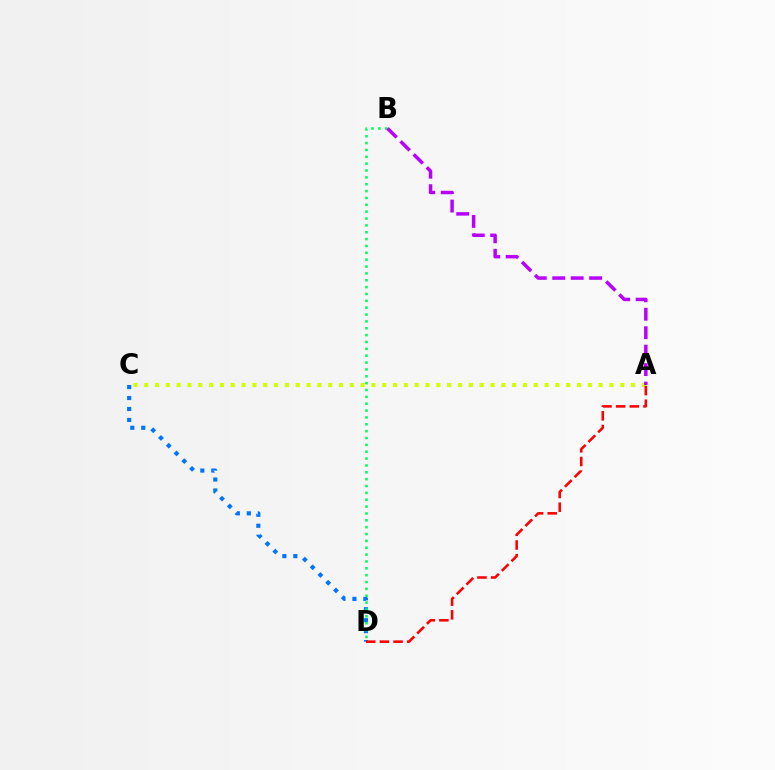{('C', 'D'): [{'color': '#0074ff', 'line_style': 'dotted', 'thickness': 2.98}], ('A', 'C'): [{'color': '#d1ff00', 'line_style': 'dotted', 'thickness': 2.94}], ('B', 'D'): [{'color': '#00ff5c', 'line_style': 'dotted', 'thickness': 1.86}], ('A', 'D'): [{'color': '#ff0000', 'line_style': 'dashed', 'thickness': 1.86}], ('A', 'B'): [{'color': '#b900ff', 'line_style': 'dashed', 'thickness': 2.51}]}